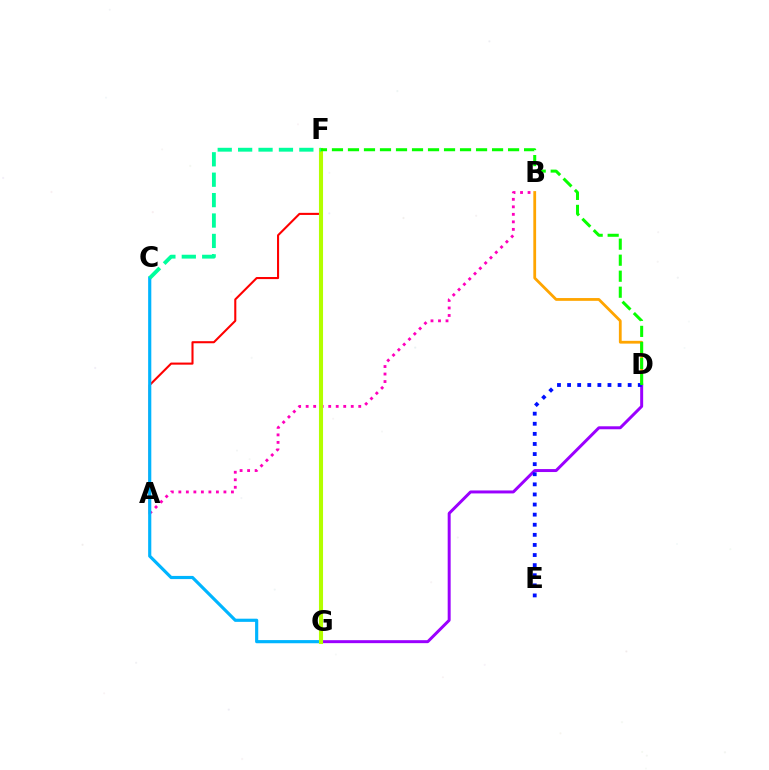{('B', 'D'): [{'color': '#ffa500', 'line_style': 'solid', 'thickness': 2.01}], ('A', 'B'): [{'color': '#ff00bd', 'line_style': 'dotted', 'thickness': 2.04}], ('D', 'G'): [{'color': '#9b00ff', 'line_style': 'solid', 'thickness': 2.14}], ('D', 'E'): [{'color': '#0010ff', 'line_style': 'dotted', 'thickness': 2.74}], ('A', 'F'): [{'color': '#ff0000', 'line_style': 'solid', 'thickness': 1.5}], ('C', 'G'): [{'color': '#00b5ff', 'line_style': 'solid', 'thickness': 2.28}], ('F', 'G'): [{'color': '#b3ff00', 'line_style': 'solid', 'thickness': 2.94}], ('C', 'F'): [{'color': '#00ff9d', 'line_style': 'dashed', 'thickness': 2.77}], ('D', 'F'): [{'color': '#08ff00', 'line_style': 'dashed', 'thickness': 2.17}]}